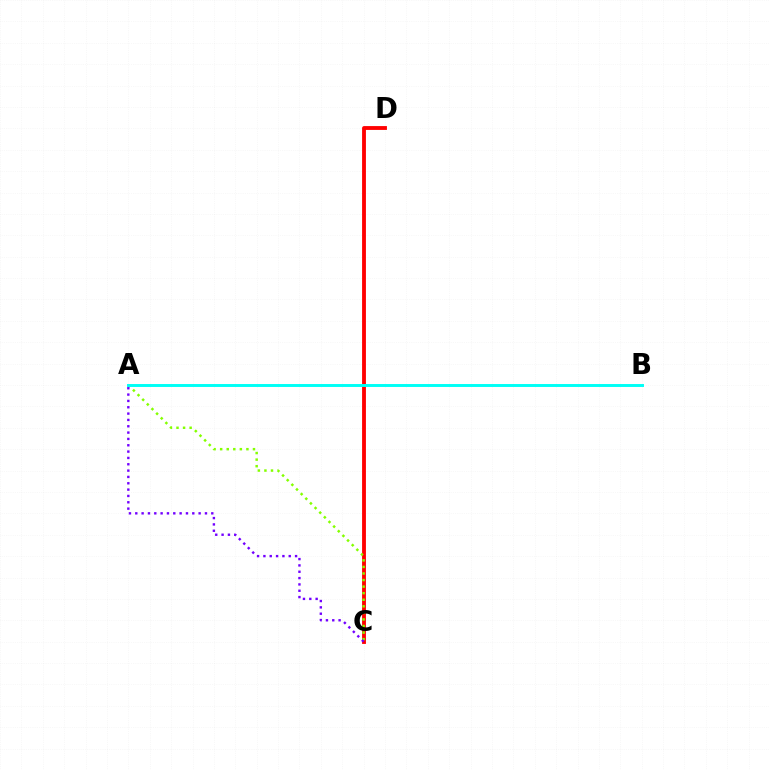{('C', 'D'): [{'color': '#ff0000', 'line_style': 'solid', 'thickness': 2.77}], ('A', 'C'): [{'color': '#84ff00', 'line_style': 'dotted', 'thickness': 1.78}, {'color': '#7200ff', 'line_style': 'dotted', 'thickness': 1.72}], ('A', 'B'): [{'color': '#00fff6', 'line_style': 'solid', 'thickness': 2.12}]}